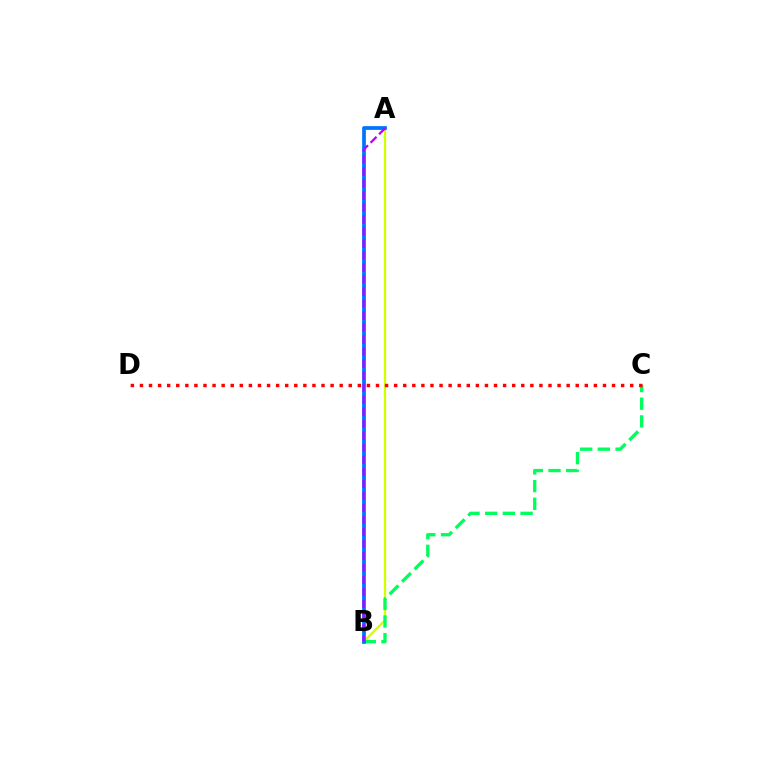{('A', 'B'): [{'color': '#d1ff00', 'line_style': 'solid', 'thickness': 1.66}, {'color': '#0074ff', 'line_style': 'solid', 'thickness': 2.69}, {'color': '#b900ff', 'line_style': 'dashed', 'thickness': 1.63}], ('B', 'C'): [{'color': '#00ff5c', 'line_style': 'dashed', 'thickness': 2.4}], ('C', 'D'): [{'color': '#ff0000', 'line_style': 'dotted', 'thickness': 2.47}]}